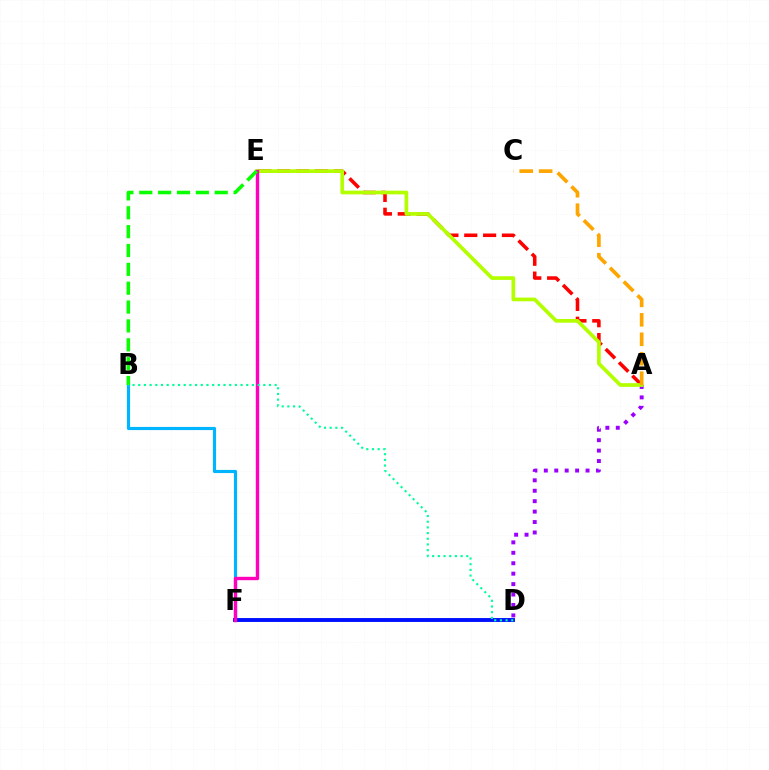{('A', 'E'): [{'color': '#ff0000', 'line_style': 'dashed', 'thickness': 2.56}, {'color': '#b3ff00', 'line_style': 'solid', 'thickness': 2.66}], ('A', 'D'): [{'color': '#9b00ff', 'line_style': 'dotted', 'thickness': 2.83}], ('B', 'F'): [{'color': '#00b5ff', 'line_style': 'solid', 'thickness': 2.27}], ('D', 'F'): [{'color': '#0010ff', 'line_style': 'solid', 'thickness': 2.81}], ('E', 'F'): [{'color': '#ff00bd', 'line_style': 'solid', 'thickness': 2.44}], ('B', 'E'): [{'color': '#08ff00', 'line_style': 'dashed', 'thickness': 2.56}], ('A', 'C'): [{'color': '#ffa500', 'line_style': 'dashed', 'thickness': 2.64}], ('B', 'D'): [{'color': '#00ff9d', 'line_style': 'dotted', 'thickness': 1.54}]}